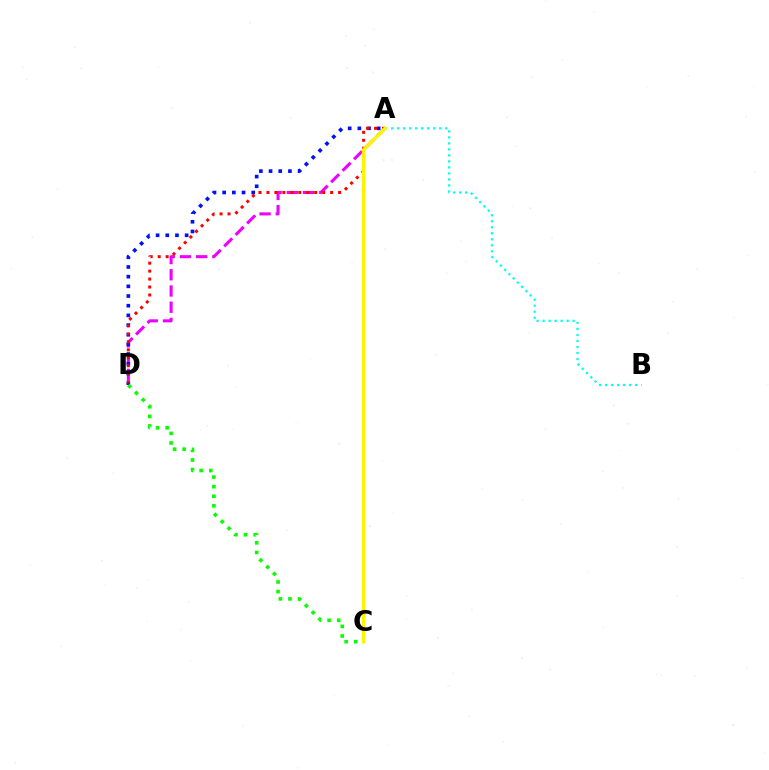{('A', 'D'): [{'color': '#ee00ff', 'line_style': 'dashed', 'thickness': 2.2}, {'color': '#0010ff', 'line_style': 'dotted', 'thickness': 2.63}, {'color': '#ff0000', 'line_style': 'dotted', 'thickness': 2.16}], ('A', 'B'): [{'color': '#00fff6', 'line_style': 'dotted', 'thickness': 1.63}], ('A', 'C'): [{'color': '#fcf500', 'line_style': 'solid', 'thickness': 2.53}], ('C', 'D'): [{'color': '#08ff00', 'line_style': 'dotted', 'thickness': 2.61}]}